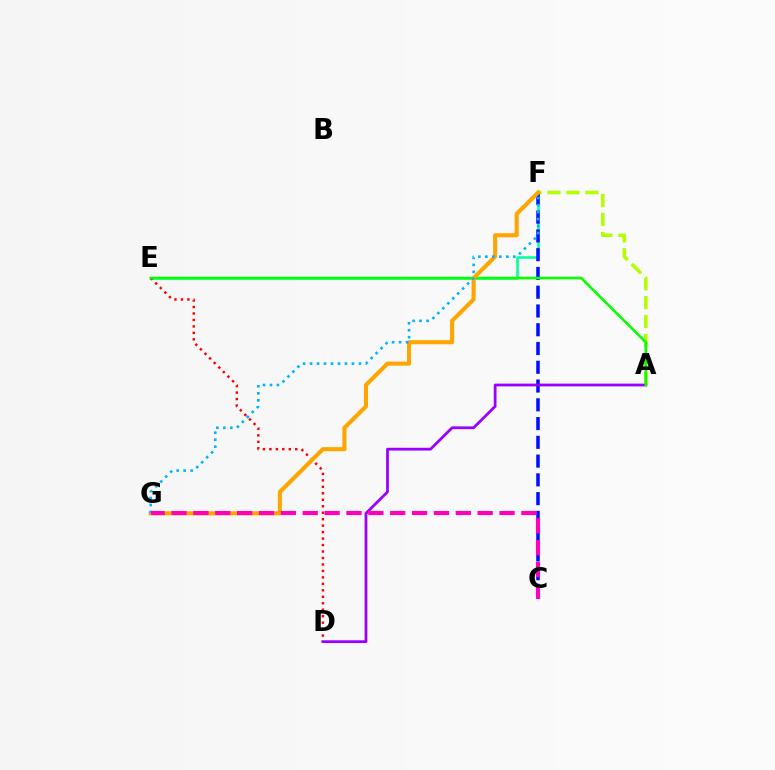{('E', 'F'): [{'color': '#00ff9d', 'line_style': 'solid', 'thickness': 1.82}], ('A', 'F'): [{'color': '#b3ff00', 'line_style': 'dashed', 'thickness': 2.57}], ('C', 'F'): [{'color': '#0010ff', 'line_style': 'dashed', 'thickness': 2.55}], ('D', 'E'): [{'color': '#ff0000', 'line_style': 'dotted', 'thickness': 1.76}], ('A', 'D'): [{'color': '#9b00ff', 'line_style': 'solid', 'thickness': 2.0}], ('A', 'E'): [{'color': '#08ff00', 'line_style': 'solid', 'thickness': 1.9}], ('F', 'G'): [{'color': '#ffa500', 'line_style': 'solid', 'thickness': 2.94}, {'color': '#00b5ff', 'line_style': 'dotted', 'thickness': 1.9}], ('C', 'G'): [{'color': '#ff00bd', 'line_style': 'dashed', 'thickness': 2.97}]}